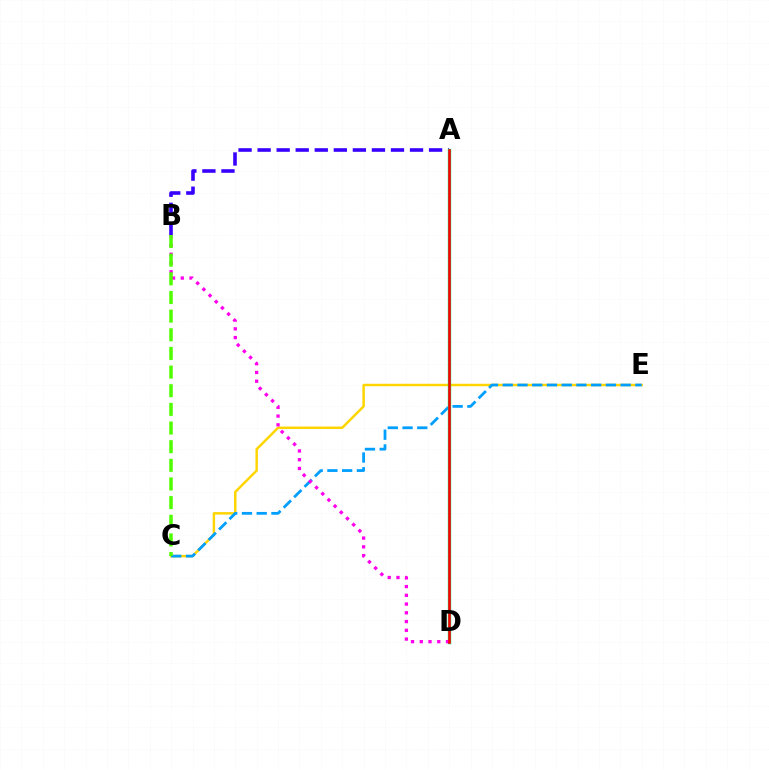{('C', 'E'): [{'color': '#ffd500', 'line_style': 'solid', 'thickness': 1.77}, {'color': '#009eff', 'line_style': 'dashed', 'thickness': 2.0}], ('A', 'B'): [{'color': '#3700ff', 'line_style': 'dashed', 'thickness': 2.59}], ('A', 'D'): [{'color': '#00ff86', 'line_style': 'solid', 'thickness': 2.44}, {'color': '#ff0000', 'line_style': 'solid', 'thickness': 1.86}], ('B', 'D'): [{'color': '#ff00ed', 'line_style': 'dotted', 'thickness': 2.38}], ('B', 'C'): [{'color': '#4fff00', 'line_style': 'dashed', 'thickness': 2.53}]}